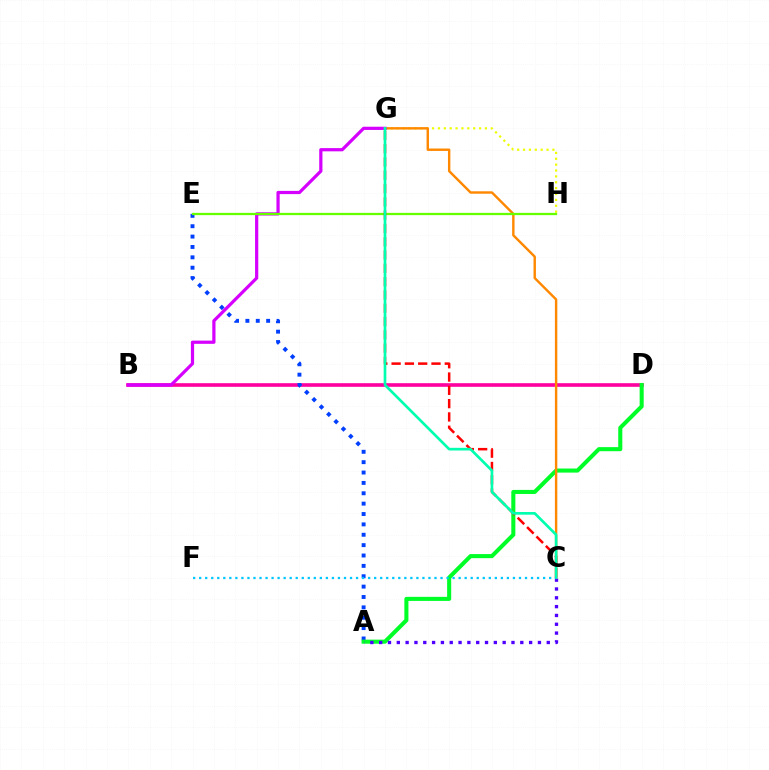{('B', 'D'): [{'color': '#ff00a0', 'line_style': 'solid', 'thickness': 2.61}], ('A', 'E'): [{'color': '#003fff', 'line_style': 'dotted', 'thickness': 2.82}], ('A', 'D'): [{'color': '#00ff27', 'line_style': 'solid', 'thickness': 2.93}], ('A', 'C'): [{'color': '#4f00ff', 'line_style': 'dotted', 'thickness': 2.4}], ('G', 'H'): [{'color': '#eeff00', 'line_style': 'dotted', 'thickness': 1.6}], ('C', 'G'): [{'color': '#ff8800', 'line_style': 'solid', 'thickness': 1.74}, {'color': '#ff0000', 'line_style': 'dashed', 'thickness': 1.81}, {'color': '#00ffaf', 'line_style': 'solid', 'thickness': 1.93}], ('B', 'G'): [{'color': '#d600ff', 'line_style': 'solid', 'thickness': 2.32}], ('E', 'H'): [{'color': '#66ff00', 'line_style': 'solid', 'thickness': 1.64}], ('C', 'F'): [{'color': '#00c7ff', 'line_style': 'dotted', 'thickness': 1.64}]}